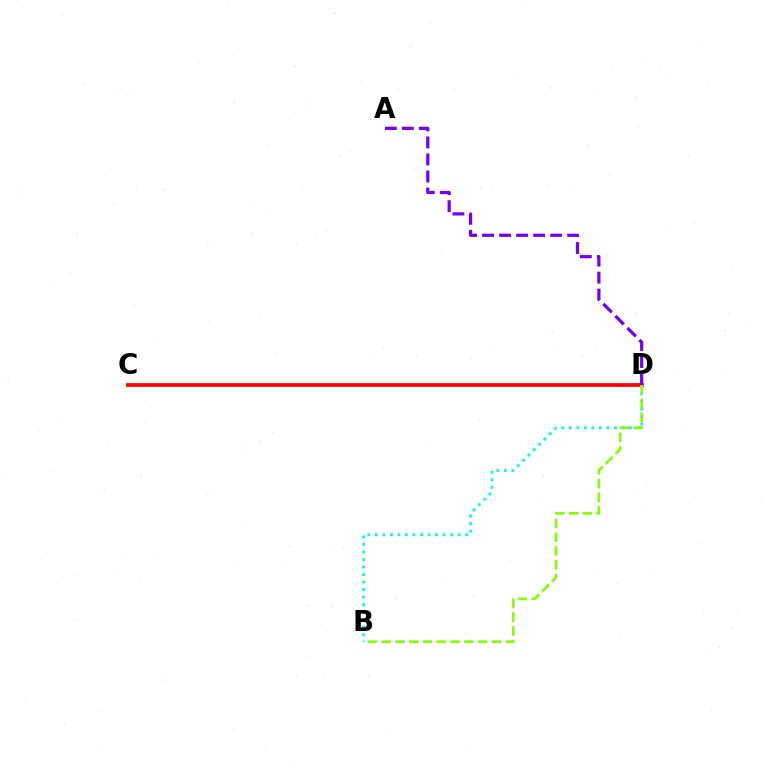{('C', 'D'): [{'color': '#ff0000', 'line_style': 'solid', 'thickness': 2.7}], ('A', 'D'): [{'color': '#7200ff', 'line_style': 'dashed', 'thickness': 2.31}], ('B', 'D'): [{'color': '#00fff6', 'line_style': 'dotted', 'thickness': 2.04}, {'color': '#84ff00', 'line_style': 'dashed', 'thickness': 1.87}]}